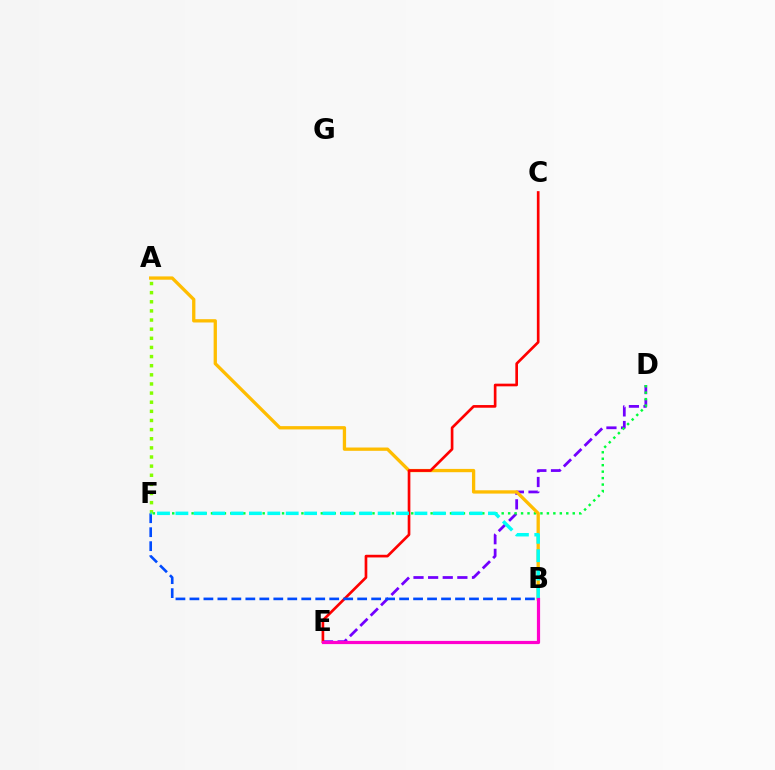{('D', 'E'): [{'color': '#7200ff', 'line_style': 'dashed', 'thickness': 1.99}], ('D', 'F'): [{'color': '#00ff39', 'line_style': 'dotted', 'thickness': 1.76}], ('A', 'B'): [{'color': '#ffbd00', 'line_style': 'solid', 'thickness': 2.38}], ('C', 'E'): [{'color': '#ff0000', 'line_style': 'solid', 'thickness': 1.92}], ('B', 'F'): [{'color': '#004bff', 'line_style': 'dashed', 'thickness': 1.9}, {'color': '#00fff6', 'line_style': 'dashed', 'thickness': 2.5}], ('A', 'F'): [{'color': '#84ff00', 'line_style': 'dotted', 'thickness': 2.48}], ('B', 'E'): [{'color': '#ff00cf', 'line_style': 'solid', 'thickness': 2.3}]}